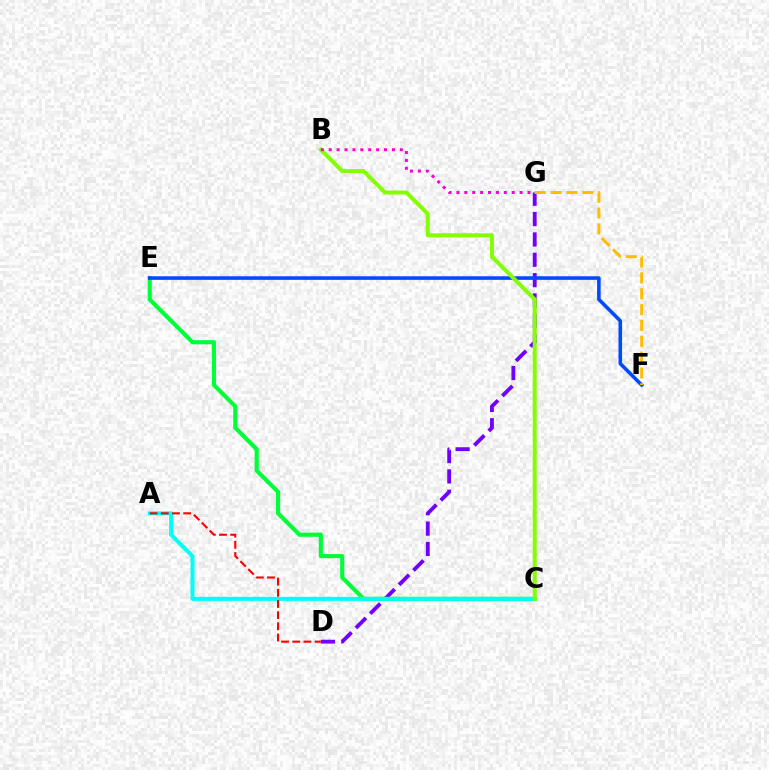{('D', 'G'): [{'color': '#7200ff', 'line_style': 'dashed', 'thickness': 2.76}], ('C', 'E'): [{'color': '#00ff39', 'line_style': 'solid', 'thickness': 2.98}], ('A', 'C'): [{'color': '#00fff6', 'line_style': 'solid', 'thickness': 2.89}], ('E', 'F'): [{'color': '#004bff', 'line_style': 'solid', 'thickness': 2.58}], ('B', 'C'): [{'color': '#84ff00', 'line_style': 'solid', 'thickness': 2.87}], ('B', 'G'): [{'color': '#ff00cf', 'line_style': 'dotted', 'thickness': 2.15}], ('A', 'D'): [{'color': '#ff0000', 'line_style': 'dashed', 'thickness': 1.52}], ('F', 'G'): [{'color': '#ffbd00', 'line_style': 'dashed', 'thickness': 2.15}]}